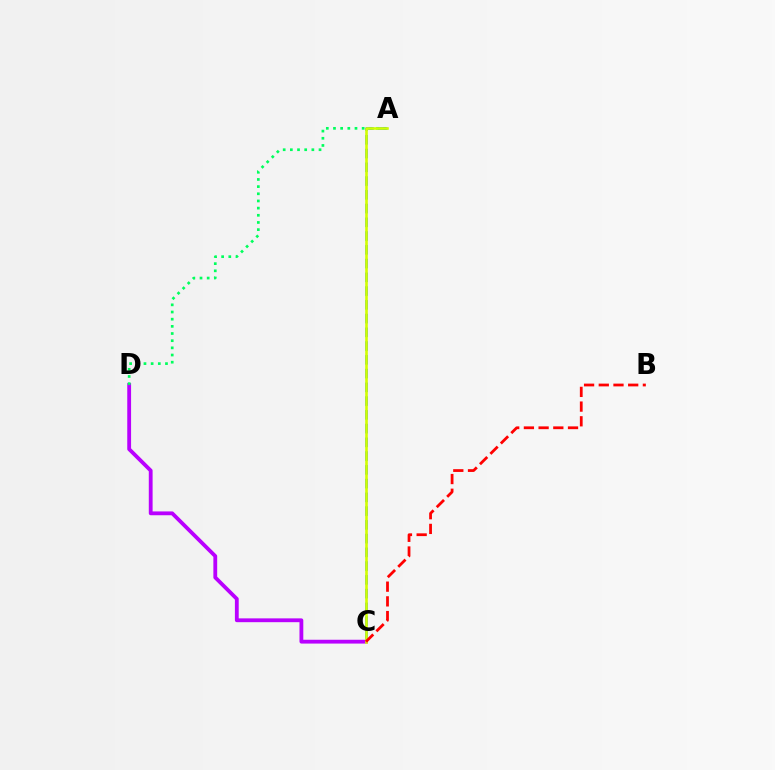{('C', 'D'): [{'color': '#b900ff', 'line_style': 'solid', 'thickness': 2.75}], ('A', 'D'): [{'color': '#00ff5c', 'line_style': 'dotted', 'thickness': 1.95}], ('A', 'C'): [{'color': '#0074ff', 'line_style': 'dashed', 'thickness': 1.87}, {'color': '#d1ff00', 'line_style': 'solid', 'thickness': 1.88}], ('B', 'C'): [{'color': '#ff0000', 'line_style': 'dashed', 'thickness': 2.0}]}